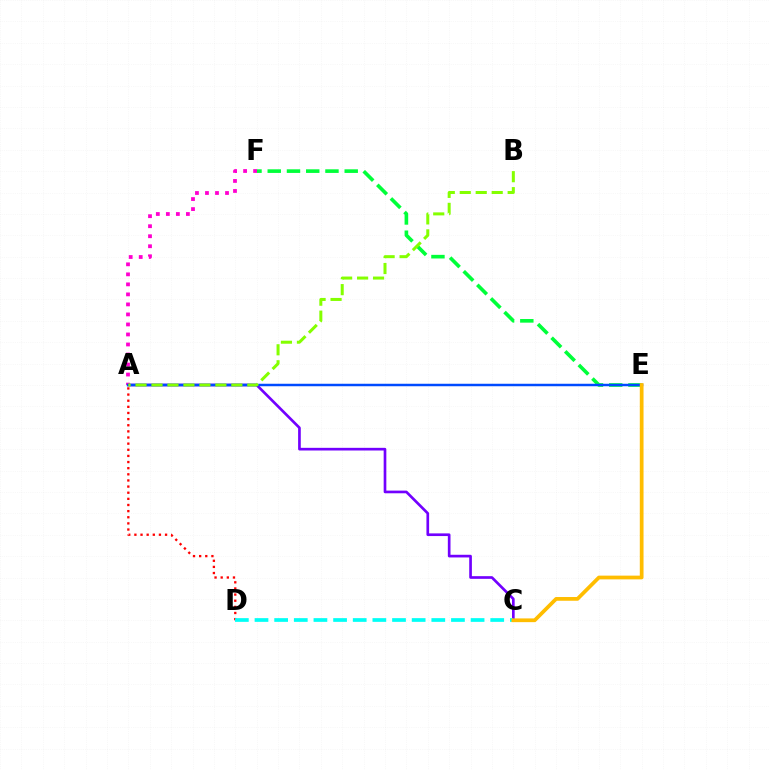{('A', 'D'): [{'color': '#ff0000', 'line_style': 'dotted', 'thickness': 1.67}], ('A', 'C'): [{'color': '#7200ff', 'line_style': 'solid', 'thickness': 1.92}], ('C', 'D'): [{'color': '#00fff6', 'line_style': 'dashed', 'thickness': 2.67}], ('E', 'F'): [{'color': '#00ff39', 'line_style': 'dashed', 'thickness': 2.61}], ('A', 'F'): [{'color': '#ff00cf', 'line_style': 'dotted', 'thickness': 2.72}], ('A', 'E'): [{'color': '#004bff', 'line_style': 'solid', 'thickness': 1.78}], ('C', 'E'): [{'color': '#ffbd00', 'line_style': 'solid', 'thickness': 2.69}], ('A', 'B'): [{'color': '#84ff00', 'line_style': 'dashed', 'thickness': 2.17}]}